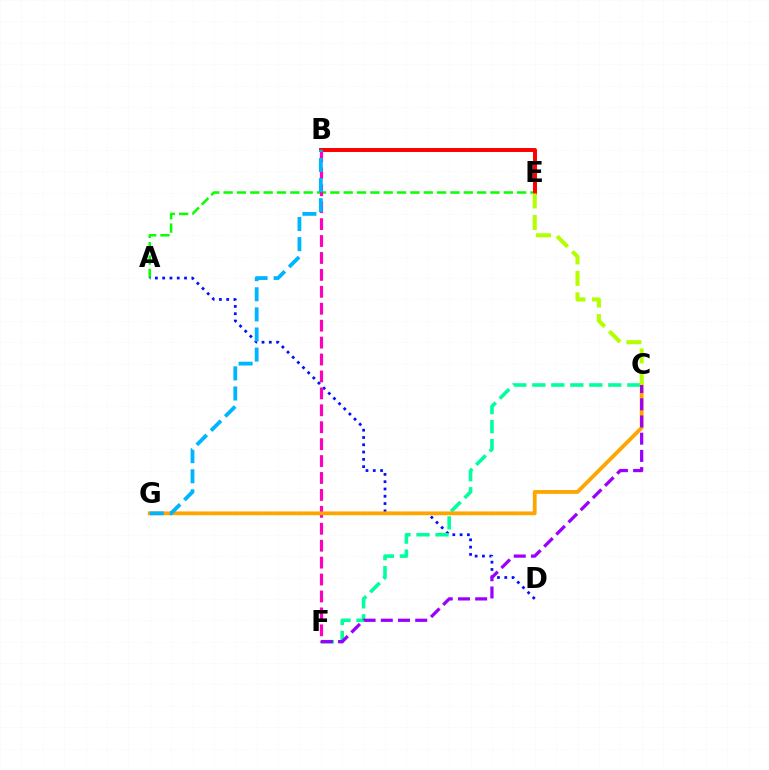{('A', 'E'): [{'color': '#08ff00', 'line_style': 'dashed', 'thickness': 1.81}], ('A', 'D'): [{'color': '#0010ff', 'line_style': 'dotted', 'thickness': 1.98}], ('B', 'E'): [{'color': '#ff0000', 'line_style': 'solid', 'thickness': 2.84}], ('C', 'F'): [{'color': '#00ff9d', 'line_style': 'dashed', 'thickness': 2.58}, {'color': '#9b00ff', 'line_style': 'dashed', 'thickness': 2.34}], ('B', 'F'): [{'color': '#ff00bd', 'line_style': 'dashed', 'thickness': 2.3}], ('C', 'G'): [{'color': '#ffa500', 'line_style': 'solid', 'thickness': 2.74}], ('C', 'E'): [{'color': '#b3ff00', 'line_style': 'dashed', 'thickness': 2.93}], ('B', 'G'): [{'color': '#00b5ff', 'line_style': 'dashed', 'thickness': 2.73}]}